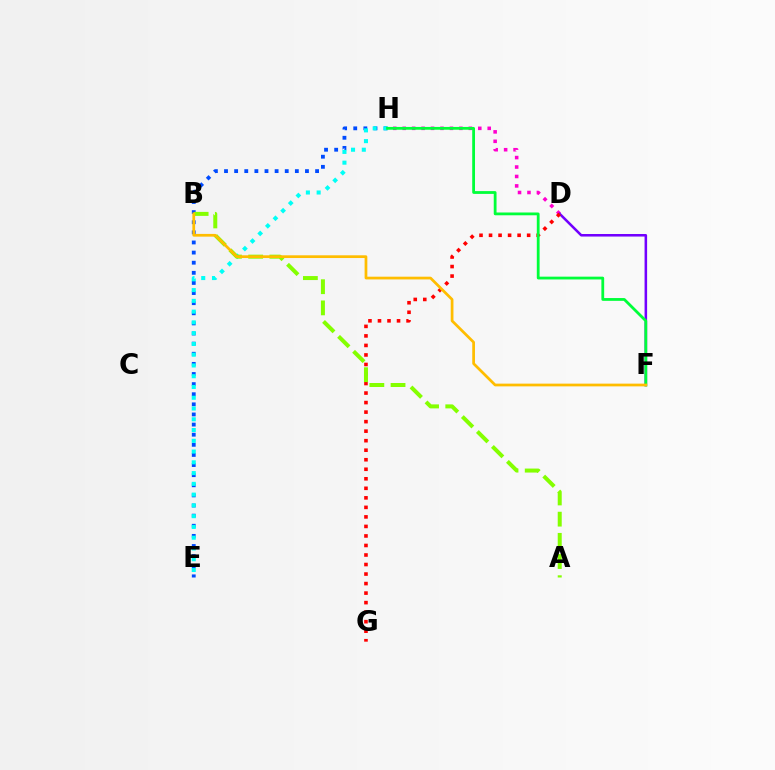{('D', 'H'): [{'color': '#ff00cf', 'line_style': 'dotted', 'thickness': 2.57}], ('D', 'F'): [{'color': '#7200ff', 'line_style': 'solid', 'thickness': 1.83}], ('E', 'H'): [{'color': '#004bff', 'line_style': 'dotted', 'thickness': 2.75}, {'color': '#00fff6', 'line_style': 'dotted', 'thickness': 2.92}], ('D', 'G'): [{'color': '#ff0000', 'line_style': 'dotted', 'thickness': 2.59}], ('F', 'H'): [{'color': '#00ff39', 'line_style': 'solid', 'thickness': 2.01}], ('A', 'B'): [{'color': '#84ff00', 'line_style': 'dashed', 'thickness': 2.88}], ('B', 'F'): [{'color': '#ffbd00', 'line_style': 'solid', 'thickness': 1.97}]}